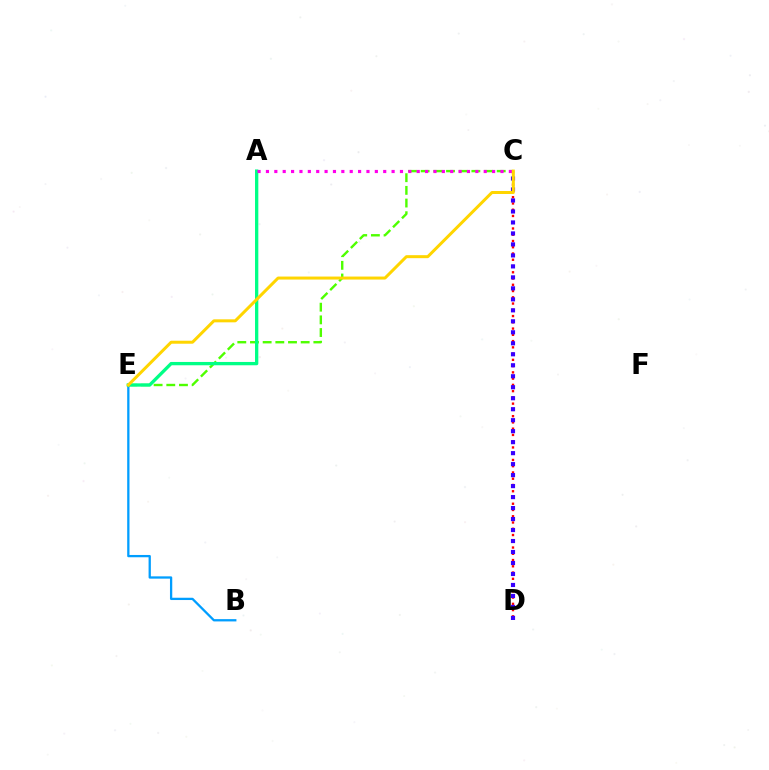{('C', 'D'): [{'color': '#ff0000', 'line_style': 'dotted', 'thickness': 1.7}, {'color': '#3700ff', 'line_style': 'dotted', 'thickness': 2.98}], ('C', 'E'): [{'color': '#4fff00', 'line_style': 'dashed', 'thickness': 1.72}, {'color': '#ffd500', 'line_style': 'solid', 'thickness': 2.16}], ('B', 'E'): [{'color': '#009eff', 'line_style': 'solid', 'thickness': 1.65}], ('A', 'E'): [{'color': '#00ff86', 'line_style': 'solid', 'thickness': 2.38}], ('A', 'C'): [{'color': '#ff00ed', 'line_style': 'dotted', 'thickness': 2.28}]}